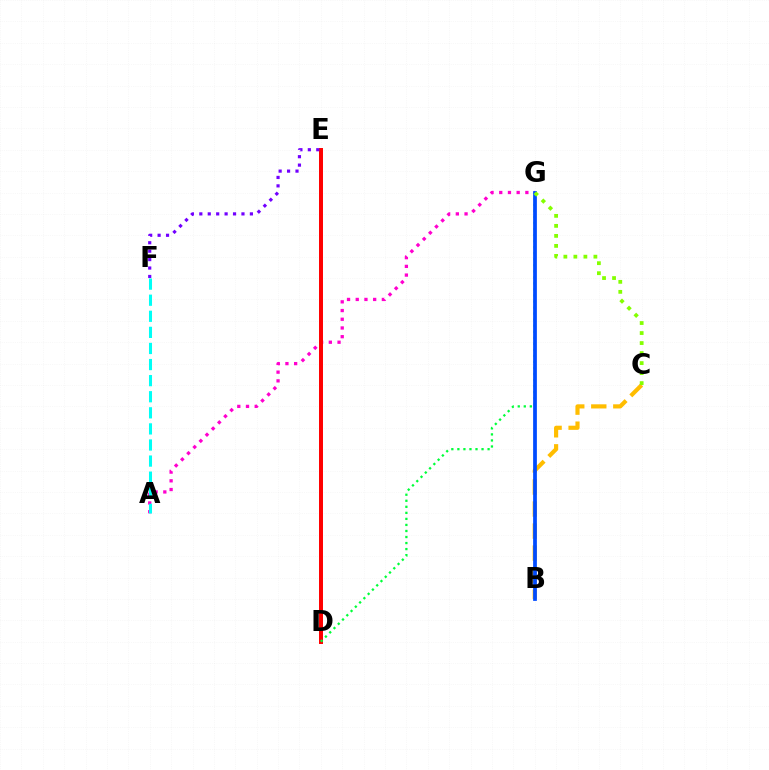{('A', 'G'): [{'color': '#ff00cf', 'line_style': 'dotted', 'thickness': 2.37}], ('D', 'E'): [{'color': '#ff0000', 'line_style': 'solid', 'thickness': 2.86}], ('B', 'C'): [{'color': '#ffbd00', 'line_style': 'dashed', 'thickness': 2.99}], ('D', 'G'): [{'color': '#00ff39', 'line_style': 'dotted', 'thickness': 1.64}], ('E', 'F'): [{'color': '#7200ff', 'line_style': 'dotted', 'thickness': 2.29}], ('A', 'F'): [{'color': '#00fff6', 'line_style': 'dashed', 'thickness': 2.19}], ('B', 'G'): [{'color': '#004bff', 'line_style': 'solid', 'thickness': 2.7}], ('C', 'G'): [{'color': '#84ff00', 'line_style': 'dotted', 'thickness': 2.72}]}